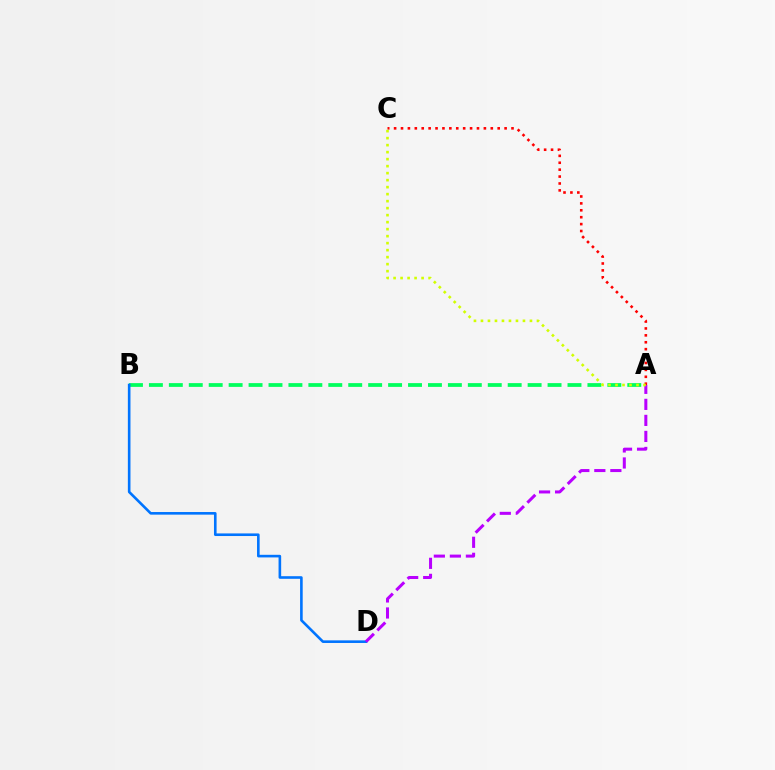{('A', 'B'): [{'color': '#00ff5c', 'line_style': 'dashed', 'thickness': 2.71}], ('B', 'D'): [{'color': '#0074ff', 'line_style': 'solid', 'thickness': 1.88}], ('A', 'C'): [{'color': '#ff0000', 'line_style': 'dotted', 'thickness': 1.88}, {'color': '#d1ff00', 'line_style': 'dotted', 'thickness': 1.9}], ('A', 'D'): [{'color': '#b900ff', 'line_style': 'dashed', 'thickness': 2.18}]}